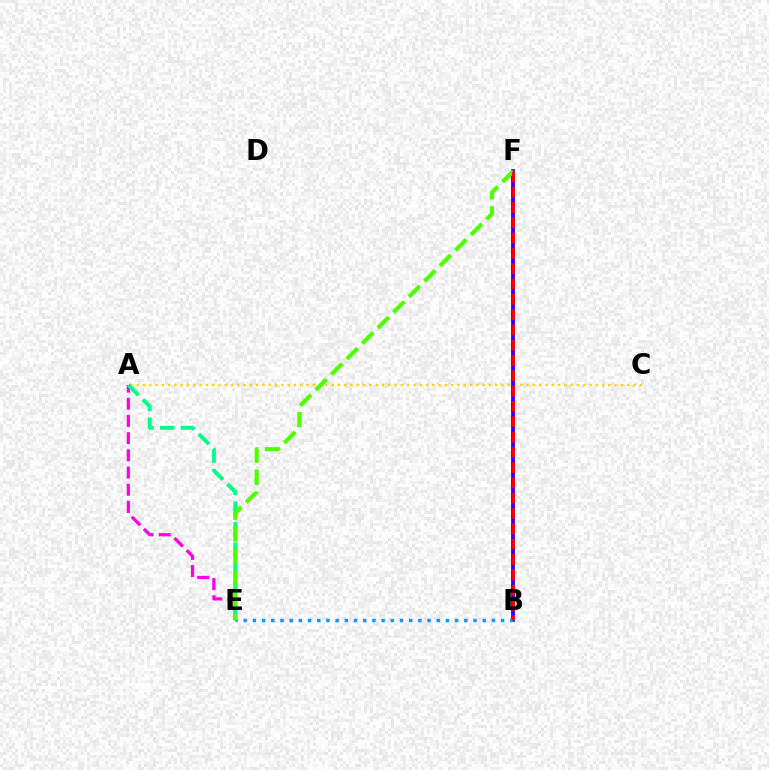{('A', 'E'): [{'color': '#ff00ed', 'line_style': 'dashed', 'thickness': 2.34}, {'color': '#00ff86', 'line_style': 'dashed', 'thickness': 2.8}], ('A', 'C'): [{'color': '#ffd500', 'line_style': 'dotted', 'thickness': 1.71}], ('B', 'F'): [{'color': '#3700ff', 'line_style': 'solid', 'thickness': 2.76}, {'color': '#ff0000', 'line_style': 'dashed', 'thickness': 2.08}], ('B', 'E'): [{'color': '#009eff', 'line_style': 'dotted', 'thickness': 2.5}], ('E', 'F'): [{'color': '#4fff00', 'line_style': 'dashed', 'thickness': 2.98}]}